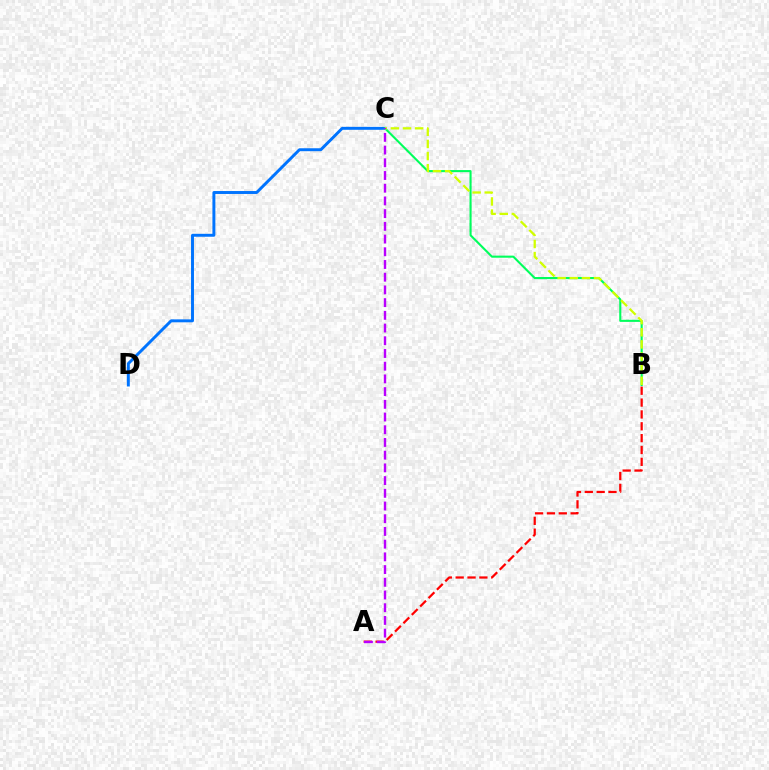{('C', 'D'): [{'color': '#0074ff', 'line_style': 'solid', 'thickness': 2.12}], ('B', 'C'): [{'color': '#00ff5c', 'line_style': 'solid', 'thickness': 1.51}, {'color': '#d1ff00', 'line_style': 'dashed', 'thickness': 1.65}], ('A', 'B'): [{'color': '#ff0000', 'line_style': 'dashed', 'thickness': 1.61}], ('A', 'C'): [{'color': '#b900ff', 'line_style': 'dashed', 'thickness': 1.73}]}